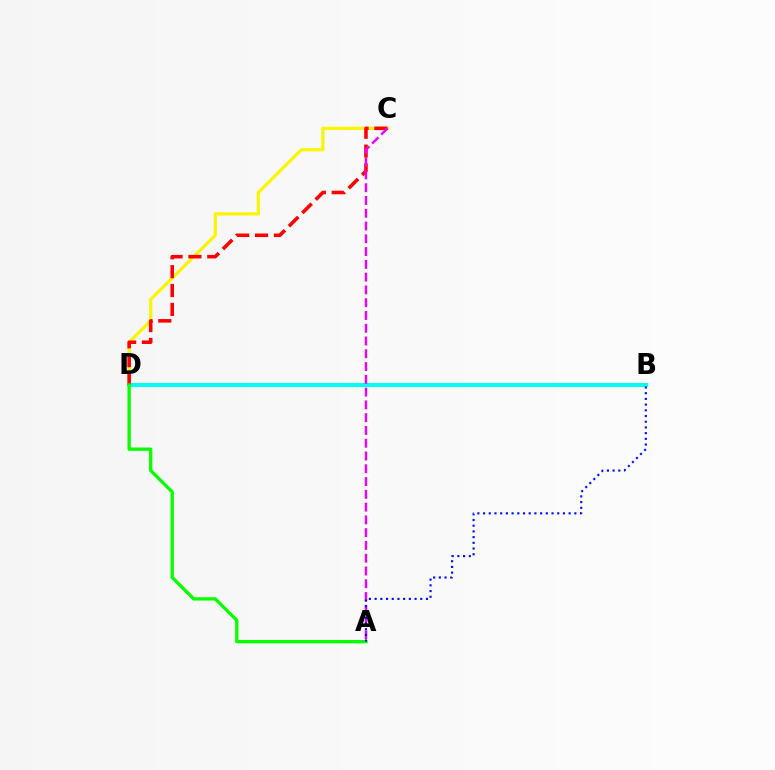{('B', 'D'): [{'color': '#00fff6', 'line_style': 'solid', 'thickness': 2.89}], ('C', 'D'): [{'color': '#fcf500', 'line_style': 'solid', 'thickness': 2.32}, {'color': '#ff0000', 'line_style': 'dashed', 'thickness': 2.56}], ('A', 'D'): [{'color': '#08ff00', 'line_style': 'solid', 'thickness': 2.39}], ('A', 'C'): [{'color': '#ee00ff', 'line_style': 'dashed', 'thickness': 1.74}], ('A', 'B'): [{'color': '#0010ff', 'line_style': 'dotted', 'thickness': 1.55}]}